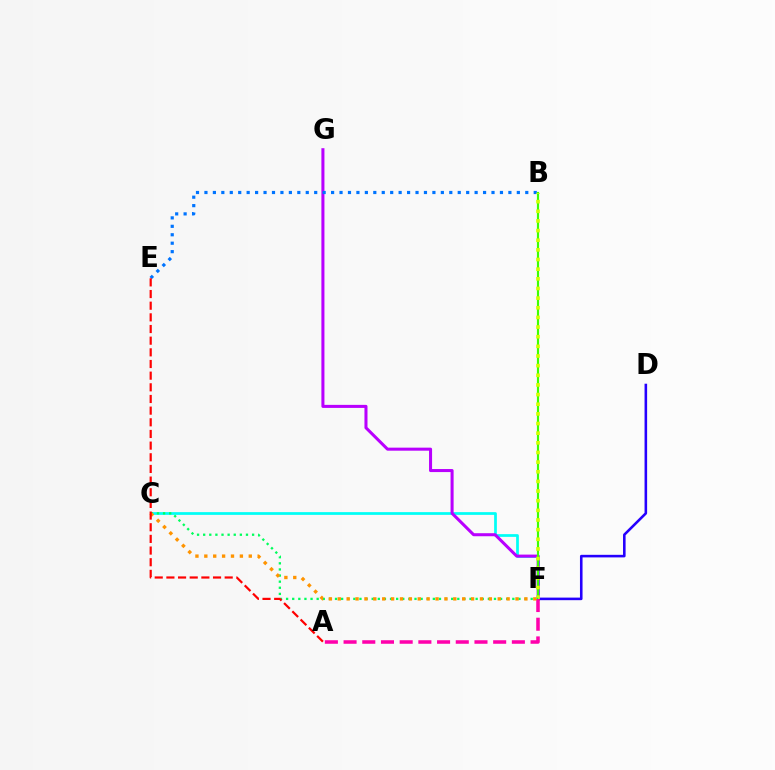{('C', 'F'): [{'color': '#00fff6', 'line_style': 'solid', 'thickness': 1.97}, {'color': '#00ff5c', 'line_style': 'dotted', 'thickness': 1.66}, {'color': '#ff9400', 'line_style': 'dotted', 'thickness': 2.41}], ('F', 'G'): [{'color': '#b900ff', 'line_style': 'solid', 'thickness': 2.19}], ('D', 'F'): [{'color': '#2500ff', 'line_style': 'solid', 'thickness': 1.86}], ('B', 'E'): [{'color': '#0074ff', 'line_style': 'dotted', 'thickness': 2.29}], ('B', 'F'): [{'color': '#3dff00', 'line_style': 'solid', 'thickness': 1.56}, {'color': '#d1ff00', 'line_style': 'dotted', 'thickness': 2.62}], ('A', 'F'): [{'color': '#ff00ac', 'line_style': 'dashed', 'thickness': 2.54}], ('A', 'E'): [{'color': '#ff0000', 'line_style': 'dashed', 'thickness': 1.58}]}